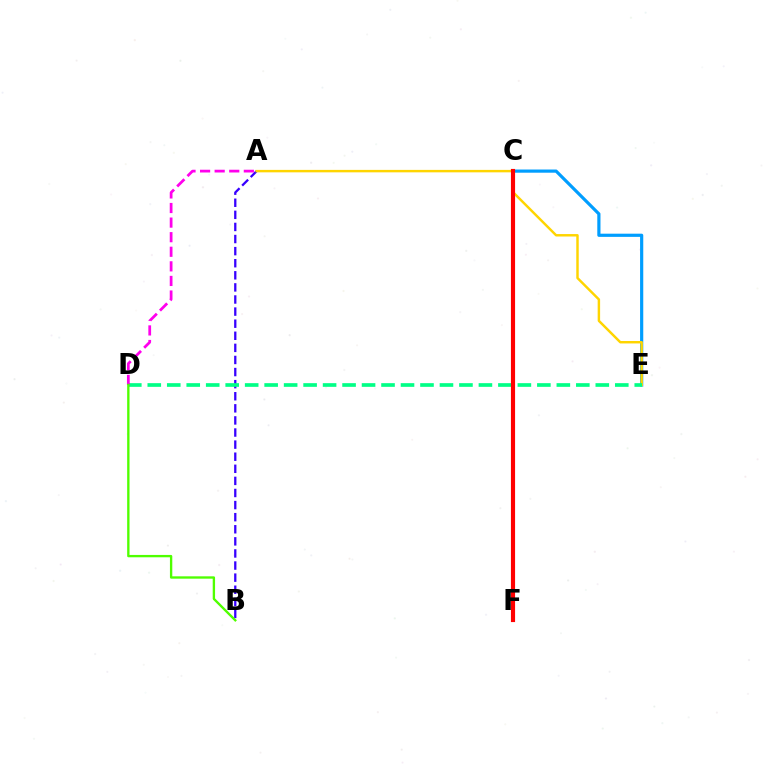{('A', 'B'): [{'color': '#3700ff', 'line_style': 'dashed', 'thickness': 1.64}], ('C', 'E'): [{'color': '#009eff', 'line_style': 'solid', 'thickness': 2.29}], ('A', 'E'): [{'color': '#ffd500', 'line_style': 'solid', 'thickness': 1.76}], ('D', 'E'): [{'color': '#00ff86', 'line_style': 'dashed', 'thickness': 2.65}], ('A', 'D'): [{'color': '#ff00ed', 'line_style': 'dashed', 'thickness': 1.98}], ('C', 'F'): [{'color': '#ff0000', 'line_style': 'solid', 'thickness': 2.99}], ('B', 'D'): [{'color': '#4fff00', 'line_style': 'solid', 'thickness': 1.69}]}